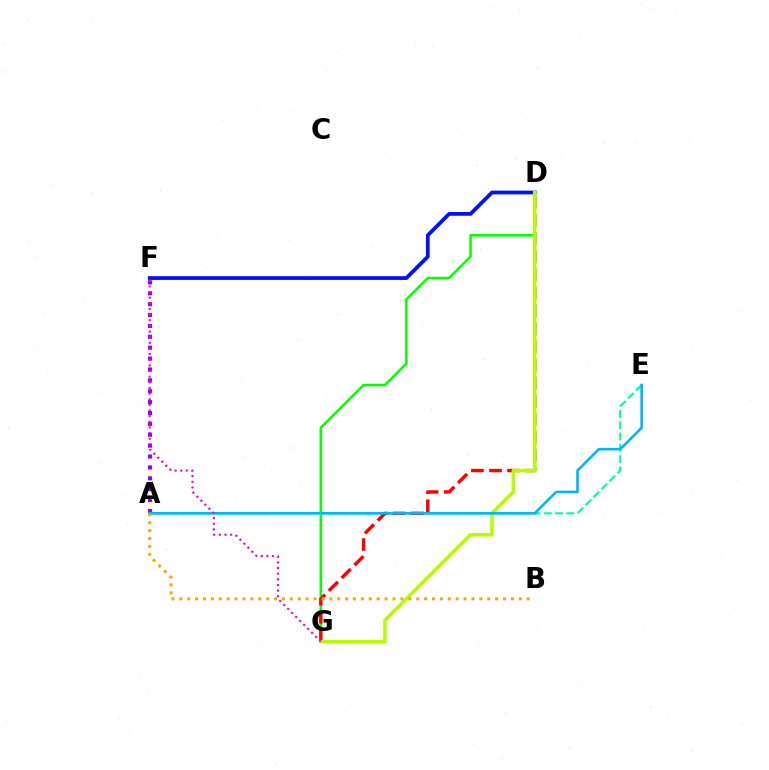{('A', 'F'): [{'color': '#9b00ff', 'line_style': 'dotted', 'thickness': 2.96}], ('A', 'E'): [{'color': '#00ff9d', 'line_style': 'dashed', 'thickness': 1.53}, {'color': '#00b5ff', 'line_style': 'solid', 'thickness': 1.87}], ('D', 'G'): [{'color': '#08ff00', 'line_style': 'solid', 'thickness': 1.84}, {'color': '#ff0000', 'line_style': 'dashed', 'thickness': 2.46}, {'color': '#b3ff00', 'line_style': 'solid', 'thickness': 2.53}], ('D', 'F'): [{'color': '#0010ff', 'line_style': 'solid', 'thickness': 2.71}], ('A', 'B'): [{'color': '#ffa500', 'line_style': 'dotted', 'thickness': 2.15}], ('F', 'G'): [{'color': '#ff00bd', 'line_style': 'dotted', 'thickness': 1.53}]}